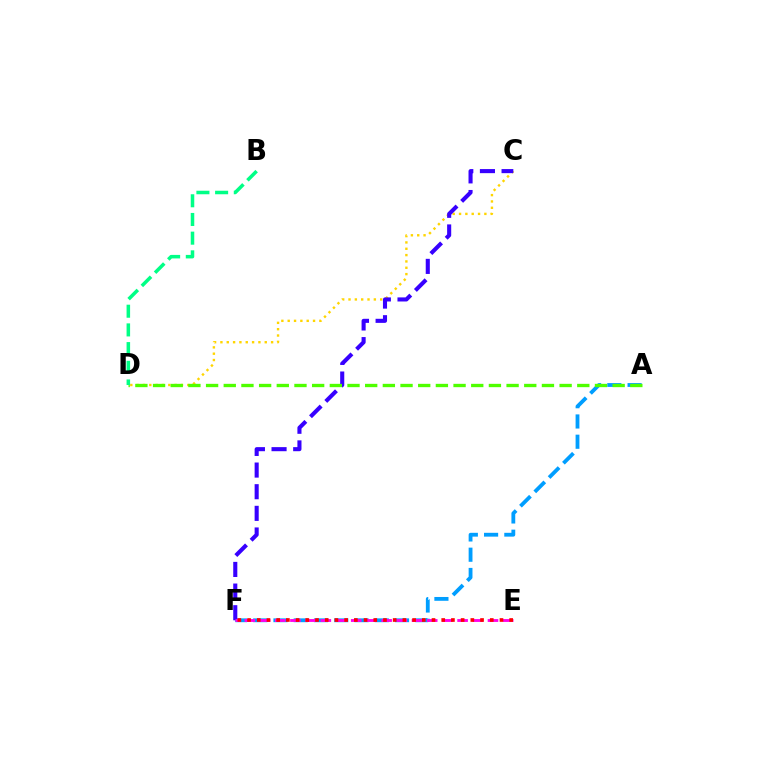{('C', 'D'): [{'color': '#ffd500', 'line_style': 'dotted', 'thickness': 1.72}], ('A', 'F'): [{'color': '#009eff', 'line_style': 'dashed', 'thickness': 2.75}], ('C', 'F'): [{'color': '#3700ff', 'line_style': 'dashed', 'thickness': 2.94}], ('E', 'F'): [{'color': '#ff00ed', 'line_style': 'dashed', 'thickness': 2.06}, {'color': '#ff0000', 'line_style': 'dotted', 'thickness': 2.64}], ('A', 'D'): [{'color': '#4fff00', 'line_style': 'dashed', 'thickness': 2.4}], ('B', 'D'): [{'color': '#00ff86', 'line_style': 'dashed', 'thickness': 2.54}]}